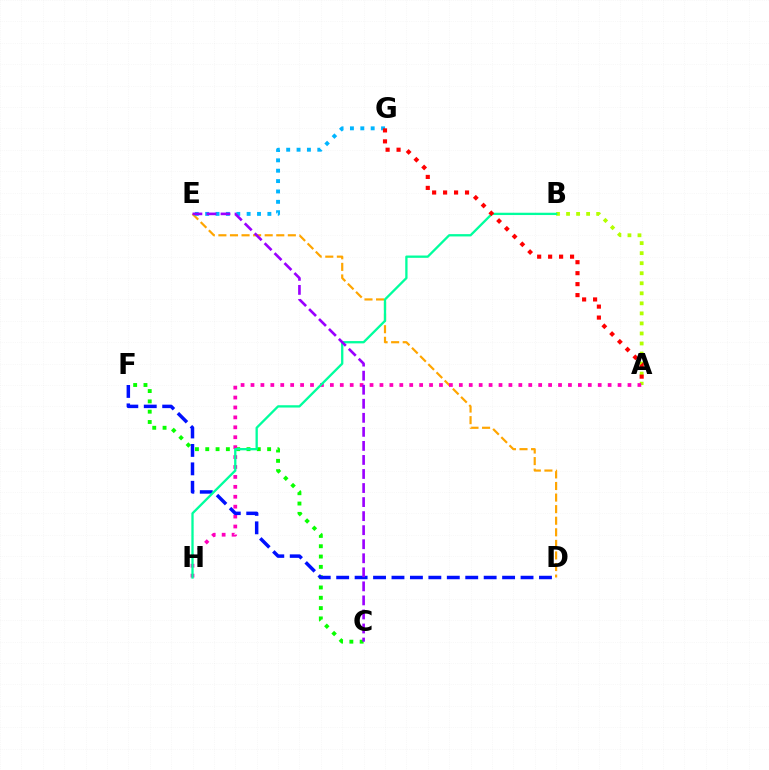{('A', 'B'): [{'color': '#b3ff00', 'line_style': 'dotted', 'thickness': 2.73}], ('C', 'F'): [{'color': '#08ff00', 'line_style': 'dotted', 'thickness': 2.8}], ('D', 'E'): [{'color': '#ffa500', 'line_style': 'dashed', 'thickness': 1.57}], ('E', 'G'): [{'color': '#00b5ff', 'line_style': 'dotted', 'thickness': 2.82}], ('A', 'H'): [{'color': '#ff00bd', 'line_style': 'dotted', 'thickness': 2.7}], ('D', 'F'): [{'color': '#0010ff', 'line_style': 'dashed', 'thickness': 2.5}], ('B', 'H'): [{'color': '#00ff9d', 'line_style': 'solid', 'thickness': 1.66}], ('C', 'E'): [{'color': '#9b00ff', 'line_style': 'dashed', 'thickness': 1.91}], ('A', 'G'): [{'color': '#ff0000', 'line_style': 'dotted', 'thickness': 2.98}]}